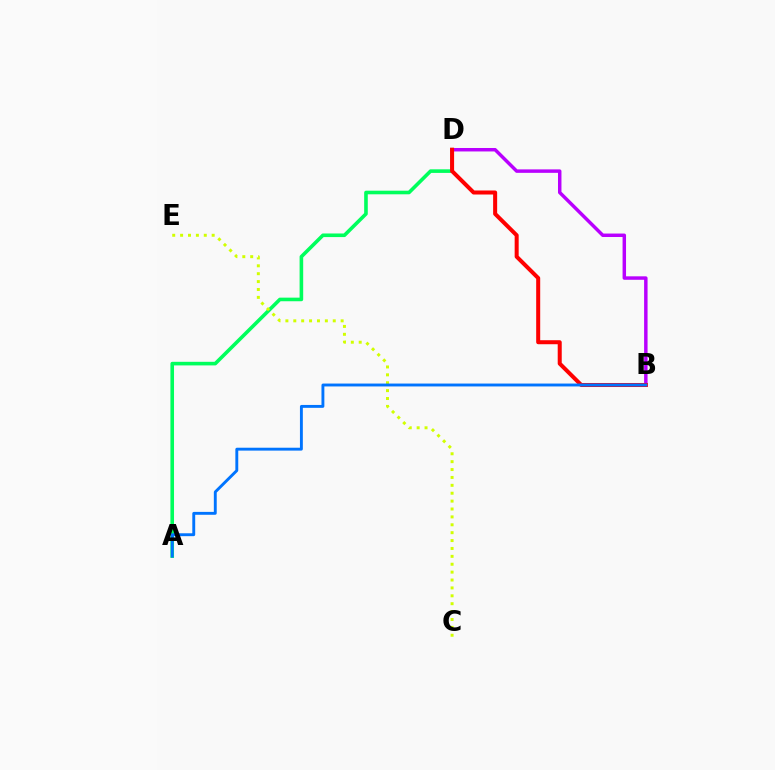{('A', 'D'): [{'color': '#00ff5c', 'line_style': 'solid', 'thickness': 2.59}], ('C', 'E'): [{'color': '#d1ff00', 'line_style': 'dotted', 'thickness': 2.14}], ('B', 'D'): [{'color': '#b900ff', 'line_style': 'solid', 'thickness': 2.49}, {'color': '#ff0000', 'line_style': 'solid', 'thickness': 2.89}], ('A', 'B'): [{'color': '#0074ff', 'line_style': 'solid', 'thickness': 2.08}]}